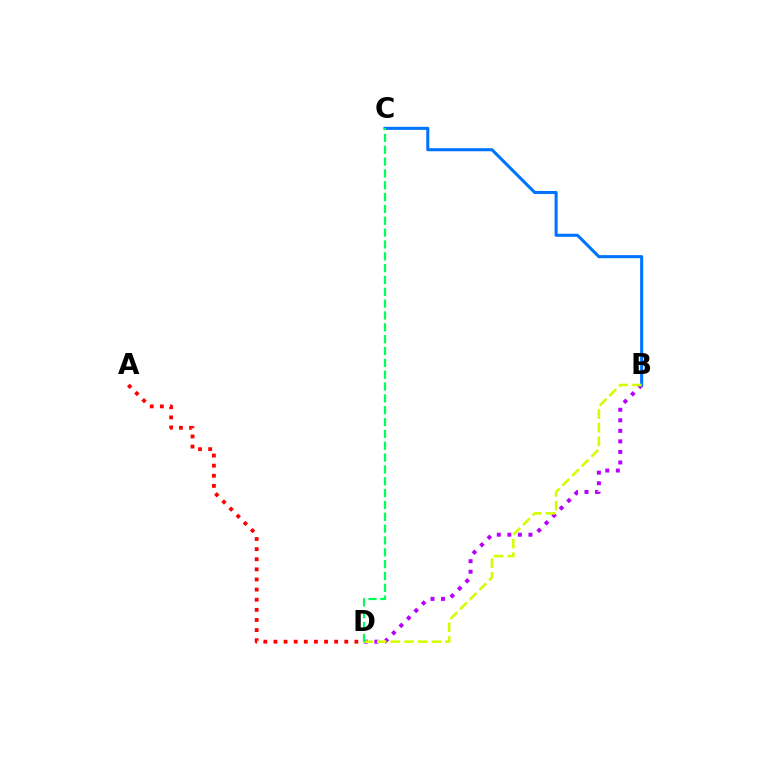{('B', 'D'): [{'color': '#b900ff', 'line_style': 'dotted', 'thickness': 2.86}, {'color': '#d1ff00', 'line_style': 'dashed', 'thickness': 1.85}], ('B', 'C'): [{'color': '#0074ff', 'line_style': 'solid', 'thickness': 2.2}], ('A', 'D'): [{'color': '#ff0000', 'line_style': 'dotted', 'thickness': 2.75}], ('C', 'D'): [{'color': '#00ff5c', 'line_style': 'dashed', 'thickness': 1.61}]}